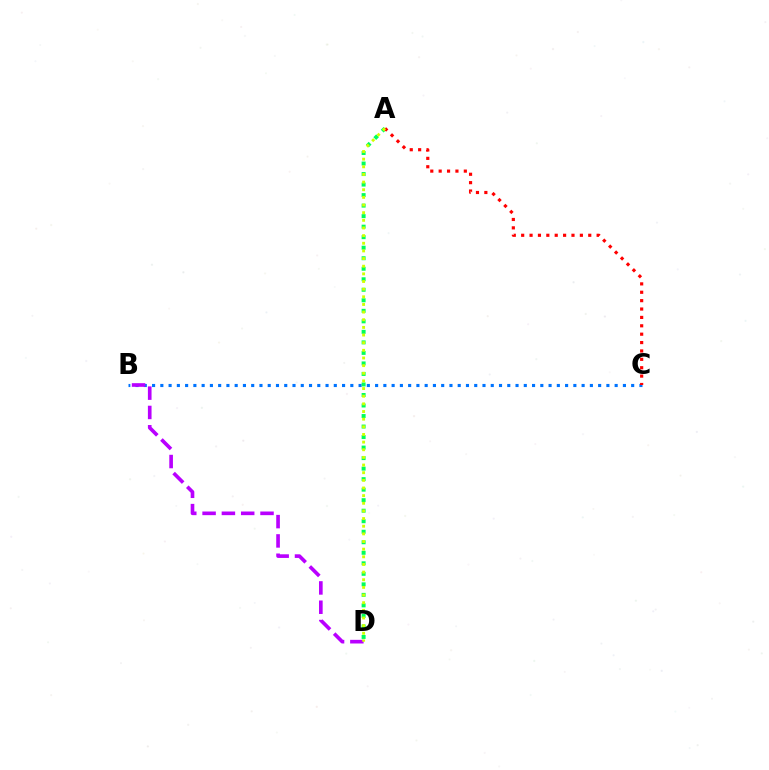{('B', 'C'): [{'color': '#0074ff', 'line_style': 'dotted', 'thickness': 2.24}], ('B', 'D'): [{'color': '#b900ff', 'line_style': 'dashed', 'thickness': 2.62}], ('A', 'D'): [{'color': '#00ff5c', 'line_style': 'dotted', 'thickness': 2.86}, {'color': '#d1ff00', 'line_style': 'dotted', 'thickness': 2.08}], ('A', 'C'): [{'color': '#ff0000', 'line_style': 'dotted', 'thickness': 2.28}]}